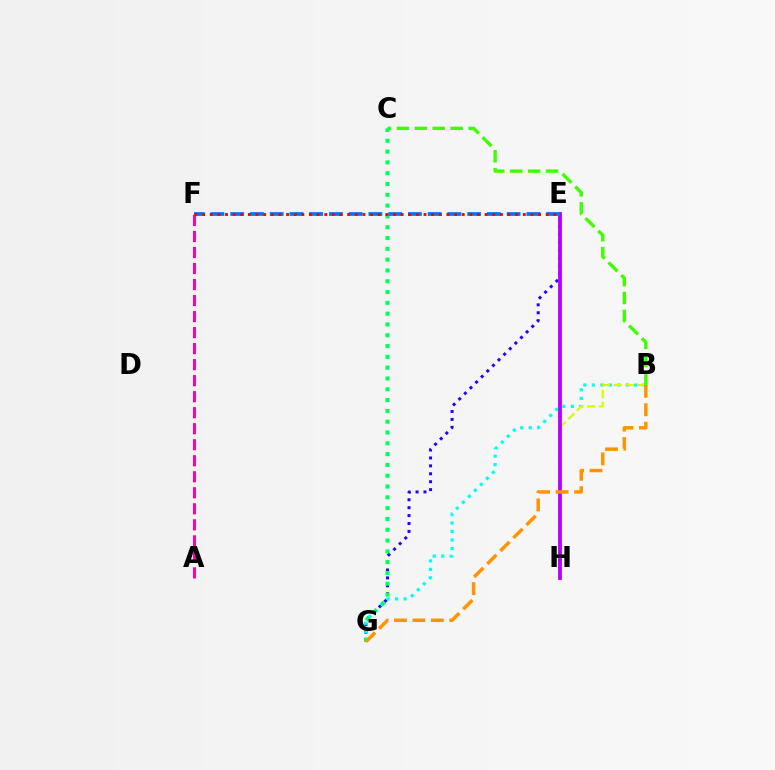{('E', 'G'): [{'color': '#2500ff', 'line_style': 'dotted', 'thickness': 2.15}], ('B', 'G'): [{'color': '#00fff6', 'line_style': 'dotted', 'thickness': 2.3}, {'color': '#ff9400', 'line_style': 'dashed', 'thickness': 2.5}], ('B', 'H'): [{'color': '#d1ff00', 'line_style': 'dashed', 'thickness': 1.63}], ('B', 'C'): [{'color': '#3dff00', 'line_style': 'dashed', 'thickness': 2.44}], ('E', 'H'): [{'color': '#b900ff', 'line_style': 'solid', 'thickness': 2.76}], ('C', 'G'): [{'color': '#00ff5c', 'line_style': 'dotted', 'thickness': 2.94}], ('E', 'F'): [{'color': '#0074ff', 'line_style': 'dashed', 'thickness': 2.68}, {'color': '#ff0000', 'line_style': 'dotted', 'thickness': 2.07}], ('A', 'F'): [{'color': '#ff00ac', 'line_style': 'dashed', 'thickness': 2.18}]}